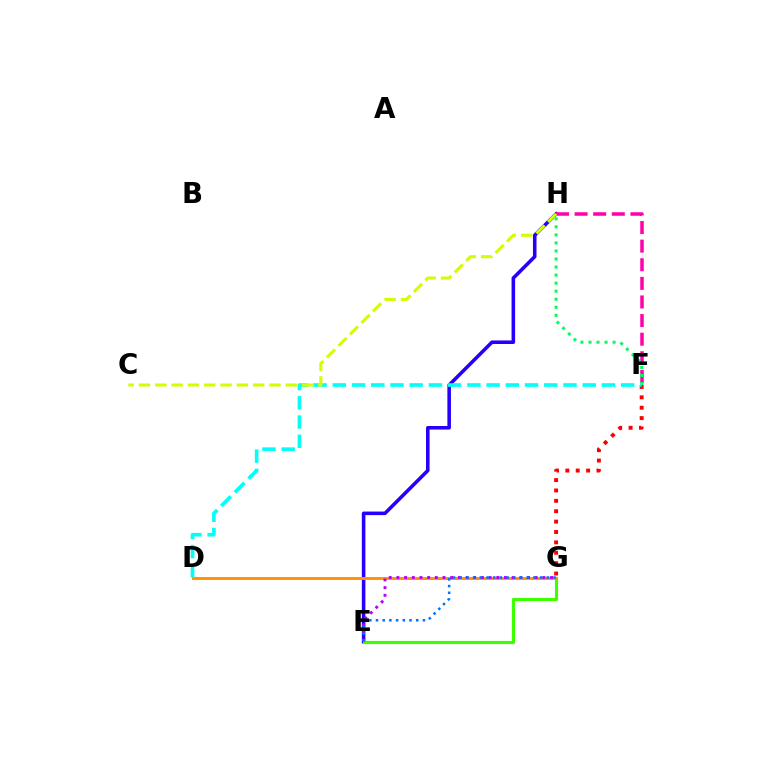{('E', 'H'): [{'color': '#2500ff', 'line_style': 'solid', 'thickness': 2.56}], ('F', 'H'): [{'color': '#ff00ac', 'line_style': 'dashed', 'thickness': 2.53}, {'color': '#00ff5c', 'line_style': 'dotted', 'thickness': 2.18}], ('E', 'G'): [{'color': '#3dff00', 'line_style': 'solid', 'thickness': 2.26}, {'color': '#b900ff', 'line_style': 'dotted', 'thickness': 2.09}, {'color': '#0074ff', 'line_style': 'dotted', 'thickness': 1.82}], ('F', 'G'): [{'color': '#ff0000', 'line_style': 'dotted', 'thickness': 2.82}], ('D', 'G'): [{'color': '#ff9400', 'line_style': 'solid', 'thickness': 2.13}], ('D', 'F'): [{'color': '#00fff6', 'line_style': 'dashed', 'thickness': 2.61}], ('C', 'H'): [{'color': '#d1ff00', 'line_style': 'dashed', 'thickness': 2.22}]}